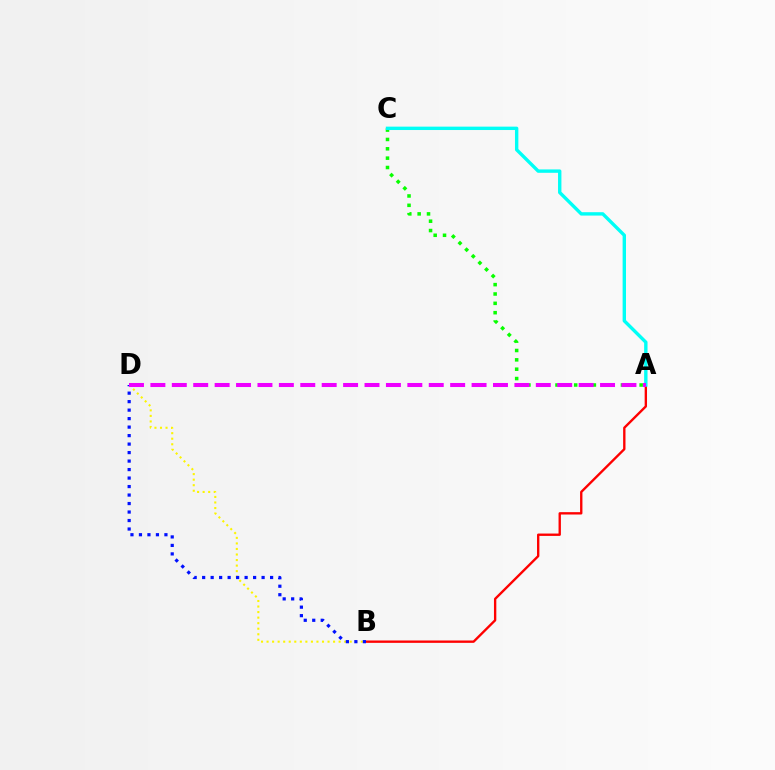{('A', 'C'): [{'color': '#08ff00', 'line_style': 'dotted', 'thickness': 2.54}, {'color': '#00fff6', 'line_style': 'solid', 'thickness': 2.43}], ('A', 'B'): [{'color': '#ff0000', 'line_style': 'solid', 'thickness': 1.7}], ('B', 'D'): [{'color': '#fcf500', 'line_style': 'dotted', 'thickness': 1.51}, {'color': '#0010ff', 'line_style': 'dotted', 'thickness': 2.31}], ('A', 'D'): [{'color': '#ee00ff', 'line_style': 'dashed', 'thickness': 2.91}]}